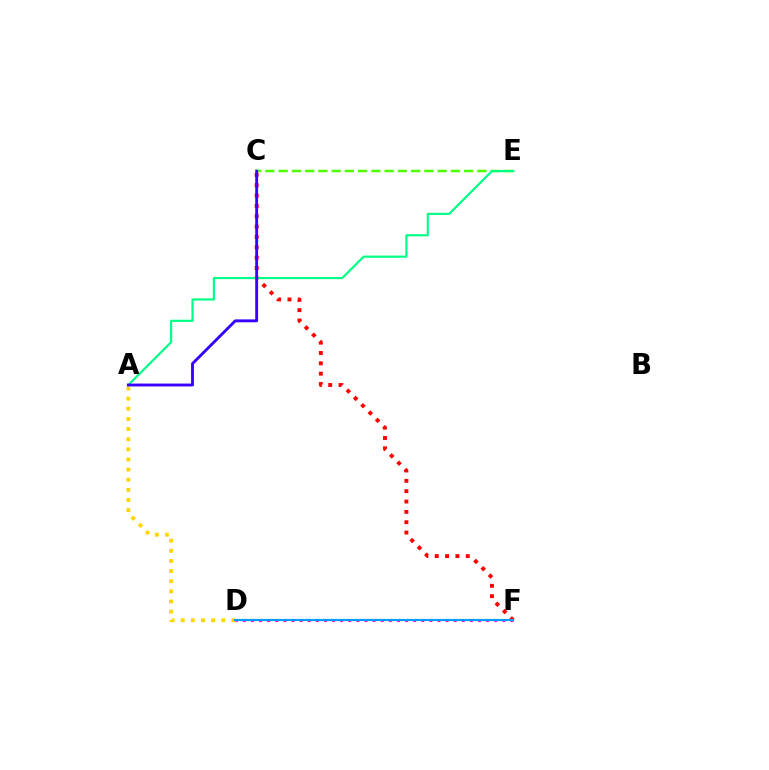{('C', 'E'): [{'color': '#4fff00', 'line_style': 'dashed', 'thickness': 1.8}], ('D', 'F'): [{'color': '#ff00ed', 'line_style': 'dotted', 'thickness': 2.2}, {'color': '#009eff', 'line_style': 'solid', 'thickness': 1.53}], ('A', 'D'): [{'color': '#ffd500', 'line_style': 'dotted', 'thickness': 2.75}], ('C', 'F'): [{'color': '#ff0000', 'line_style': 'dotted', 'thickness': 2.81}], ('A', 'E'): [{'color': '#00ff86', 'line_style': 'solid', 'thickness': 1.58}], ('A', 'C'): [{'color': '#3700ff', 'line_style': 'solid', 'thickness': 2.07}]}